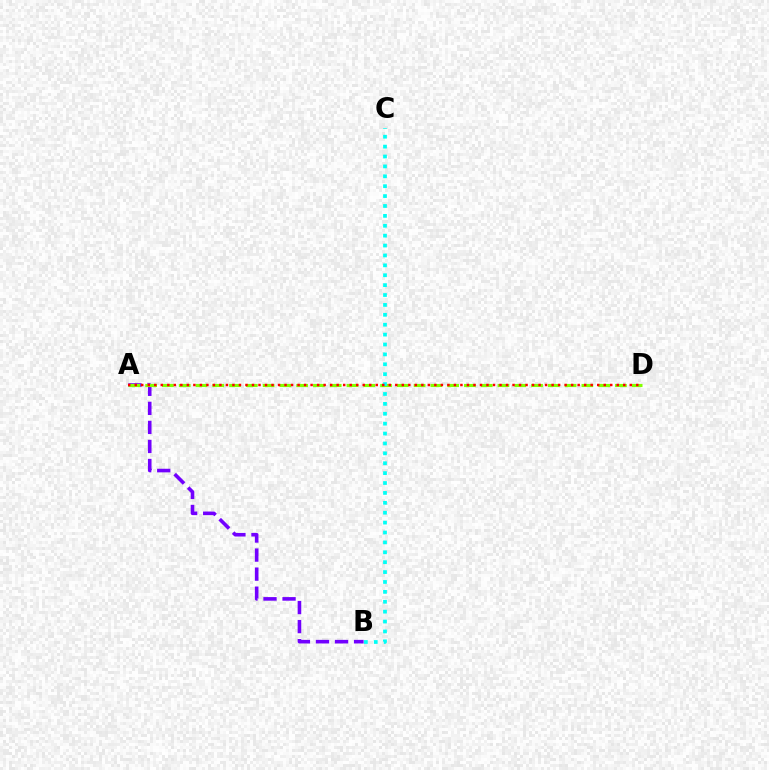{('A', 'B'): [{'color': '#7200ff', 'line_style': 'dashed', 'thickness': 2.59}], ('A', 'D'): [{'color': '#84ff00', 'line_style': 'dashed', 'thickness': 2.28}, {'color': '#ff0000', 'line_style': 'dotted', 'thickness': 1.77}], ('B', 'C'): [{'color': '#00fff6', 'line_style': 'dotted', 'thickness': 2.69}]}